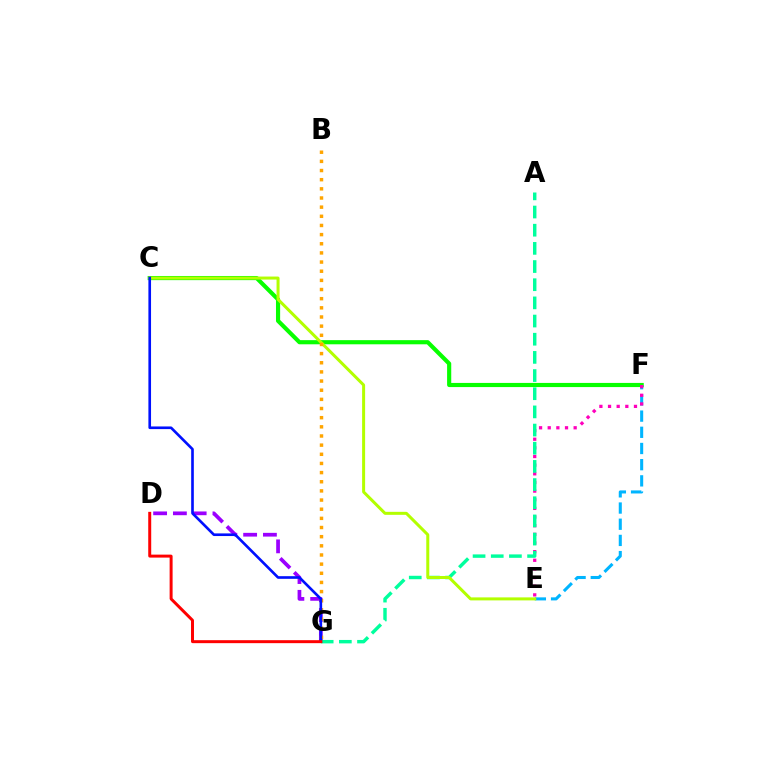{('C', 'F'): [{'color': '#08ff00', 'line_style': 'solid', 'thickness': 2.98}], ('D', 'G'): [{'color': '#9b00ff', 'line_style': 'dashed', 'thickness': 2.69}, {'color': '#ff0000', 'line_style': 'solid', 'thickness': 2.14}], ('E', 'F'): [{'color': '#00b5ff', 'line_style': 'dashed', 'thickness': 2.2}, {'color': '#ff00bd', 'line_style': 'dotted', 'thickness': 2.35}], ('A', 'G'): [{'color': '#00ff9d', 'line_style': 'dashed', 'thickness': 2.47}], ('C', 'E'): [{'color': '#b3ff00', 'line_style': 'solid', 'thickness': 2.16}], ('B', 'G'): [{'color': '#ffa500', 'line_style': 'dotted', 'thickness': 2.49}], ('C', 'G'): [{'color': '#0010ff', 'line_style': 'solid', 'thickness': 1.9}]}